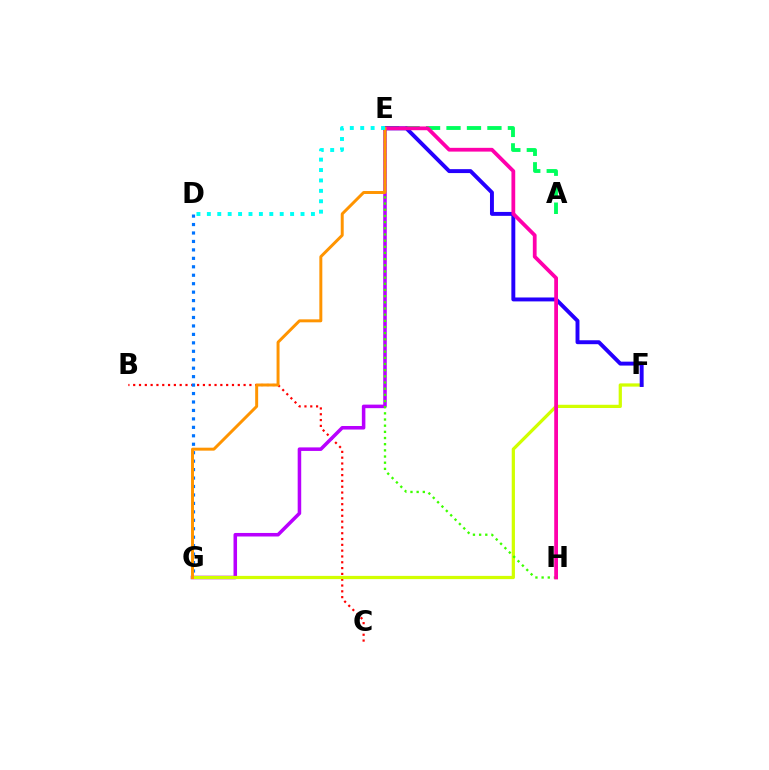{('B', 'C'): [{'color': '#ff0000', 'line_style': 'dotted', 'thickness': 1.58}], ('A', 'E'): [{'color': '#00ff5c', 'line_style': 'dashed', 'thickness': 2.78}], ('E', 'G'): [{'color': '#b900ff', 'line_style': 'solid', 'thickness': 2.55}, {'color': '#ff9400', 'line_style': 'solid', 'thickness': 2.13}], ('D', 'G'): [{'color': '#0074ff', 'line_style': 'dotted', 'thickness': 2.3}], ('F', 'G'): [{'color': '#d1ff00', 'line_style': 'solid', 'thickness': 2.33}], ('E', 'H'): [{'color': '#3dff00', 'line_style': 'dotted', 'thickness': 1.68}, {'color': '#ff00ac', 'line_style': 'solid', 'thickness': 2.71}], ('E', 'F'): [{'color': '#2500ff', 'line_style': 'solid', 'thickness': 2.83}], ('D', 'E'): [{'color': '#00fff6', 'line_style': 'dotted', 'thickness': 2.83}]}